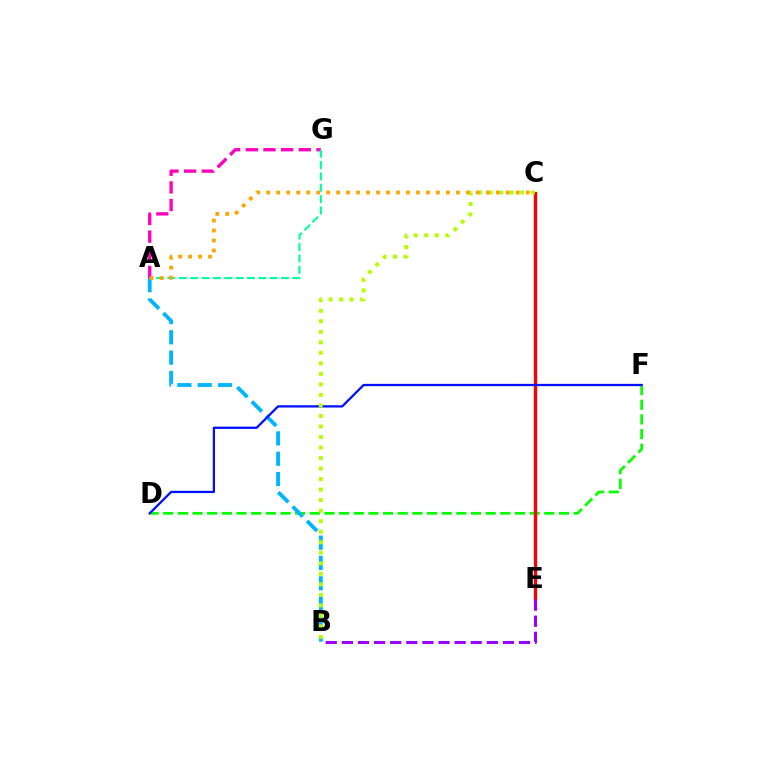{('D', 'F'): [{'color': '#08ff00', 'line_style': 'dashed', 'thickness': 1.99}, {'color': '#0010ff', 'line_style': 'solid', 'thickness': 1.63}], ('C', 'E'): [{'color': '#ff0000', 'line_style': 'solid', 'thickness': 2.39}], ('A', 'G'): [{'color': '#ff00bd', 'line_style': 'dashed', 'thickness': 2.4}, {'color': '#00ff9d', 'line_style': 'dashed', 'thickness': 1.54}], ('A', 'B'): [{'color': '#00b5ff', 'line_style': 'dashed', 'thickness': 2.76}], ('B', 'C'): [{'color': '#b3ff00', 'line_style': 'dotted', 'thickness': 2.86}], ('B', 'E'): [{'color': '#9b00ff', 'line_style': 'dashed', 'thickness': 2.19}], ('A', 'C'): [{'color': '#ffa500', 'line_style': 'dotted', 'thickness': 2.71}]}